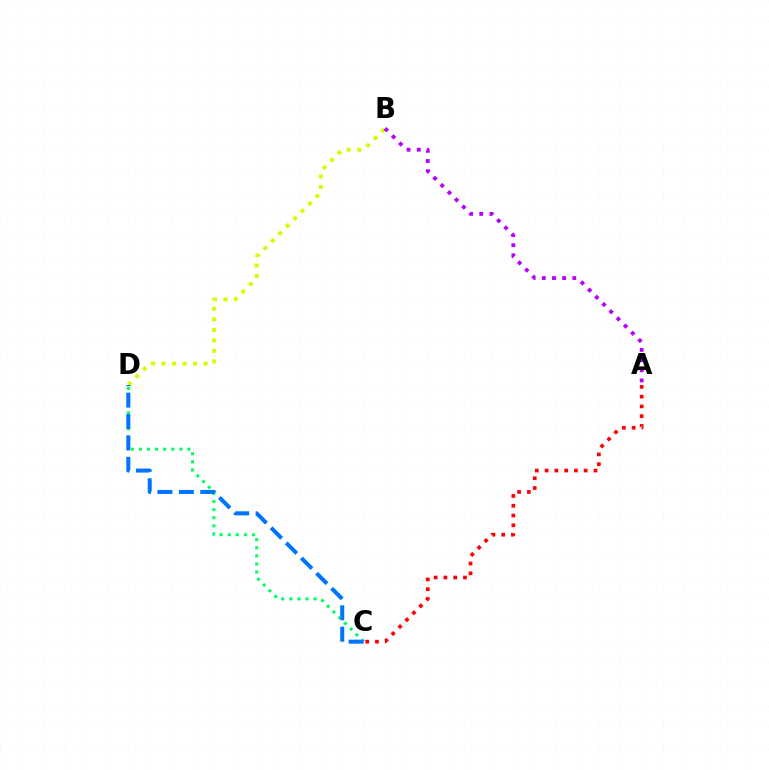{('C', 'D'): [{'color': '#00ff5c', 'line_style': 'dotted', 'thickness': 2.2}, {'color': '#0074ff', 'line_style': 'dashed', 'thickness': 2.91}], ('A', 'C'): [{'color': '#ff0000', 'line_style': 'dotted', 'thickness': 2.66}], ('B', 'D'): [{'color': '#d1ff00', 'line_style': 'dotted', 'thickness': 2.86}], ('A', 'B'): [{'color': '#b900ff', 'line_style': 'dotted', 'thickness': 2.76}]}